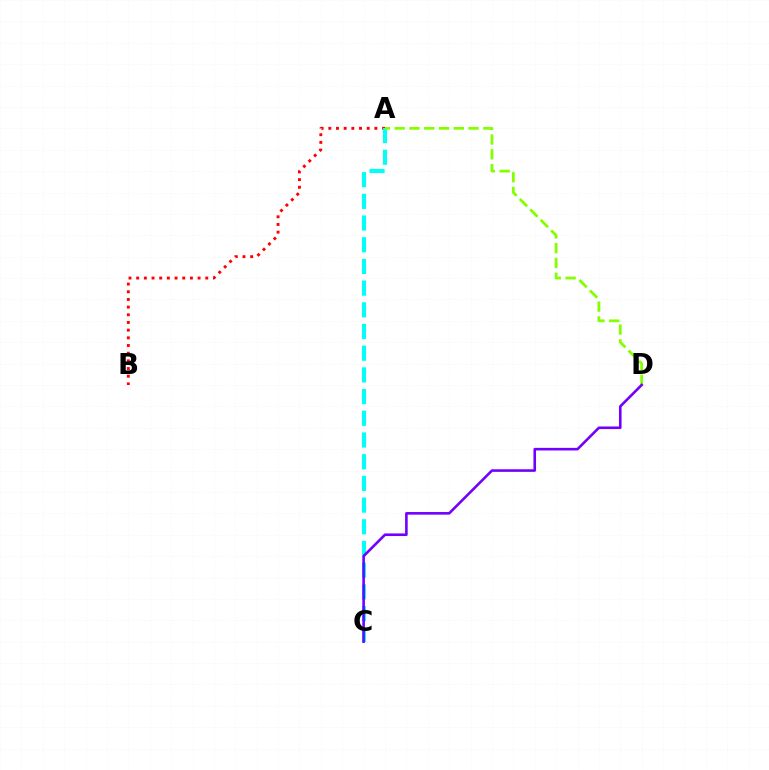{('A', 'B'): [{'color': '#ff0000', 'line_style': 'dotted', 'thickness': 2.09}], ('A', 'C'): [{'color': '#00fff6', 'line_style': 'dashed', 'thickness': 2.95}], ('A', 'D'): [{'color': '#84ff00', 'line_style': 'dashed', 'thickness': 2.01}], ('C', 'D'): [{'color': '#7200ff', 'line_style': 'solid', 'thickness': 1.87}]}